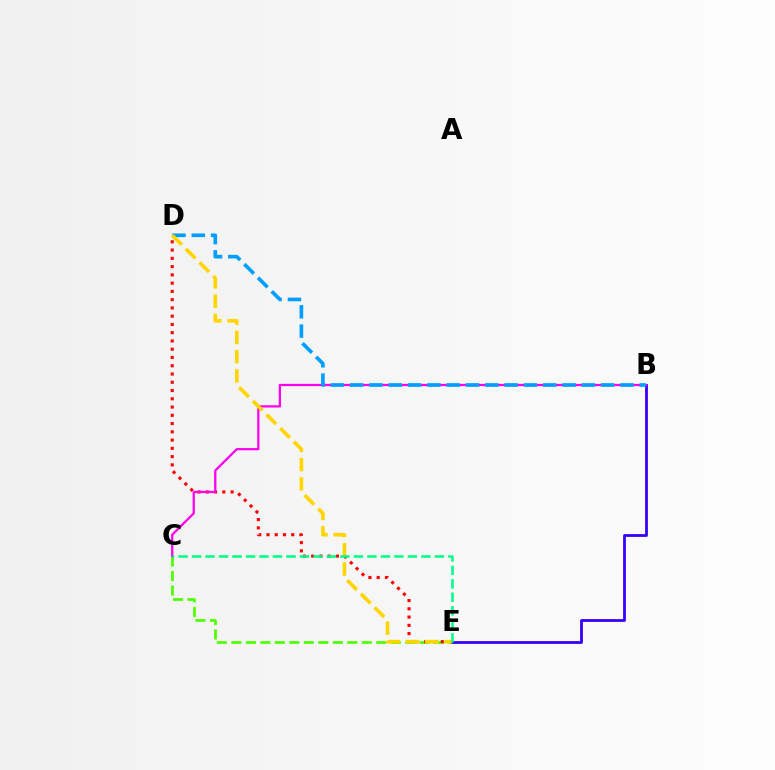{('C', 'E'): [{'color': '#4fff00', 'line_style': 'dashed', 'thickness': 1.97}, {'color': '#00ff86', 'line_style': 'dashed', 'thickness': 1.83}], ('B', 'E'): [{'color': '#3700ff', 'line_style': 'solid', 'thickness': 2.01}], ('D', 'E'): [{'color': '#ff0000', 'line_style': 'dotted', 'thickness': 2.24}, {'color': '#ffd500', 'line_style': 'dashed', 'thickness': 2.62}], ('B', 'C'): [{'color': '#ff00ed', 'line_style': 'solid', 'thickness': 1.62}], ('B', 'D'): [{'color': '#009eff', 'line_style': 'dashed', 'thickness': 2.62}]}